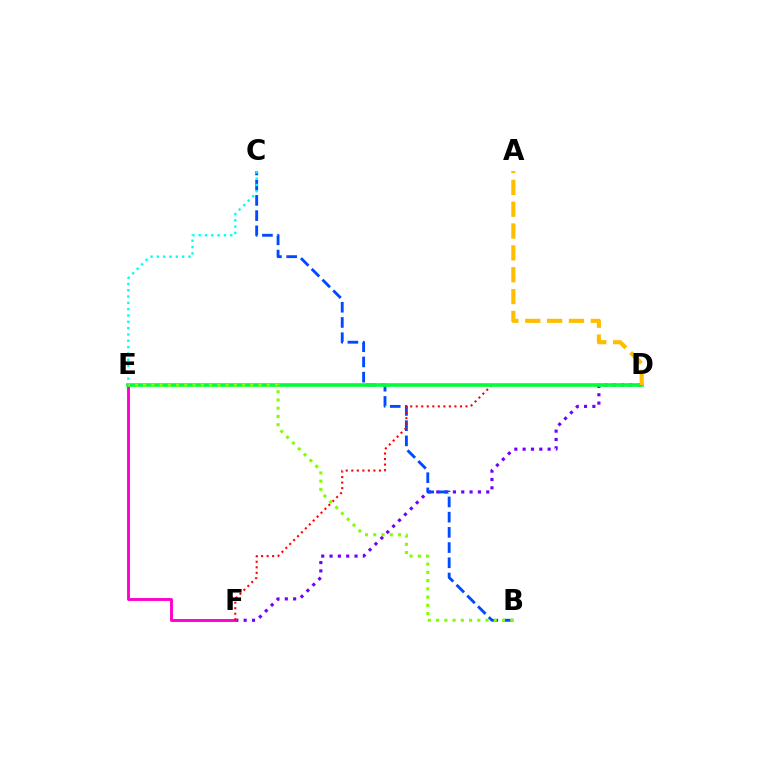{('D', 'F'): [{'color': '#7200ff', 'line_style': 'dotted', 'thickness': 2.26}, {'color': '#ff0000', 'line_style': 'dotted', 'thickness': 1.5}], ('B', 'C'): [{'color': '#004bff', 'line_style': 'dashed', 'thickness': 2.07}], ('E', 'F'): [{'color': '#ff00cf', 'line_style': 'solid', 'thickness': 2.08}], ('C', 'E'): [{'color': '#00fff6', 'line_style': 'dotted', 'thickness': 1.72}], ('D', 'E'): [{'color': '#00ff39', 'line_style': 'solid', 'thickness': 2.62}], ('B', 'E'): [{'color': '#84ff00', 'line_style': 'dotted', 'thickness': 2.24}], ('A', 'D'): [{'color': '#ffbd00', 'line_style': 'dashed', 'thickness': 2.97}]}